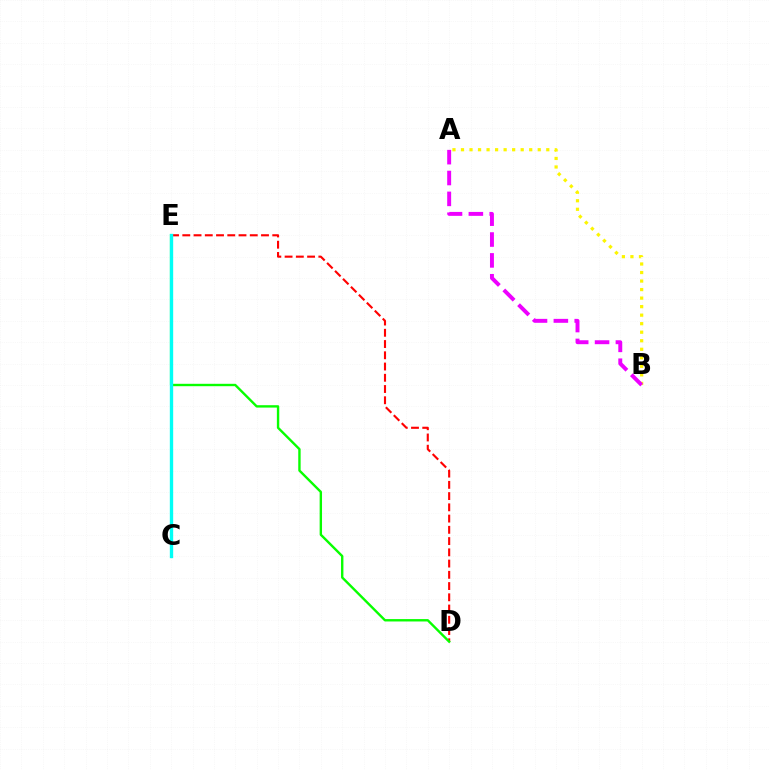{('D', 'E'): [{'color': '#ff0000', 'line_style': 'dashed', 'thickness': 1.53}, {'color': '#08ff00', 'line_style': 'solid', 'thickness': 1.72}], ('C', 'E'): [{'color': '#0010ff', 'line_style': 'dashed', 'thickness': 2.05}, {'color': '#00fff6', 'line_style': 'solid', 'thickness': 2.41}], ('A', 'B'): [{'color': '#fcf500', 'line_style': 'dotted', 'thickness': 2.32}, {'color': '#ee00ff', 'line_style': 'dashed', 'thickness': 2.83}]}